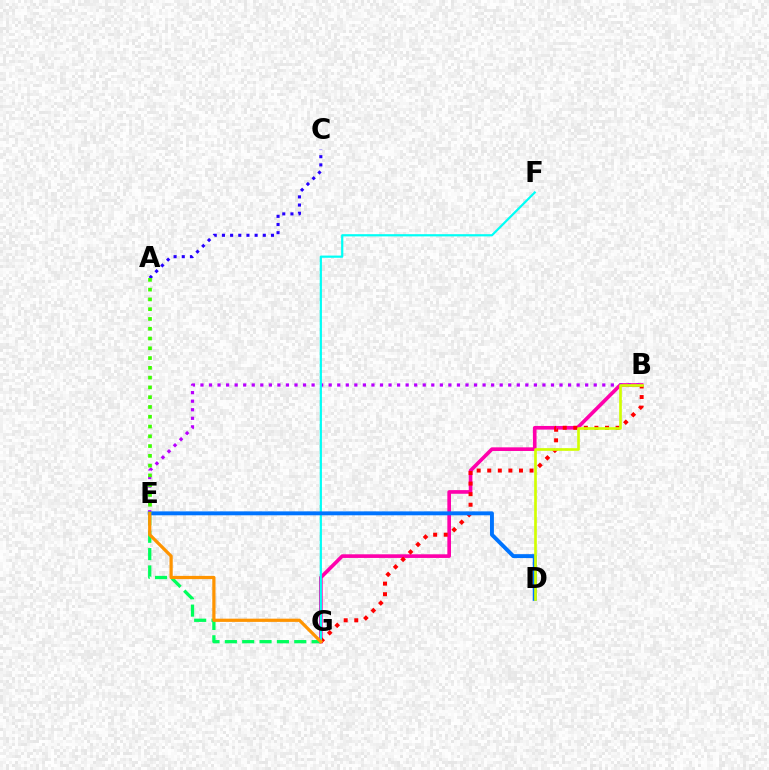{('A', 'C'): [{'color': '#2500ff', 'line_style': 'dotted', 'thickness': 2.22}], ('B', 'G'): [{'color': '#ff00ac', 'line_style': 'solid', 'thickness': 2.62}, {'color': '#ff0000', 'line_style': 'dotted', 'thickness': 2.87}], ('B', 'E'): [{'color': '#b900ff', 'line_style': 'dotted', 'thickness': 2.32}], ('E', 'G'): [{'color': '#00ff5c', 'line_style': 'dashed', 'thickness': 2.36}, {'color': '#ff9400', 'line_style': 'solid', 'thickness': 2.32}], ('F', 'G'): [{'color': '#00fff6', 'line_style': 'solid', 'thickness': 1.59}], ('D', 'E'): [{'color': '#0074ff', 'line_style': 'solid', 'thickness': 2.82}], ('B', 'D'): [{'color': '#d1ff00', 'line_style': 'solid', 'thickness': 1.91}], ('A', 'E'): [{'color': '#3dff00', 'line_style': 'dotted', 'thickness': 2.66}]}